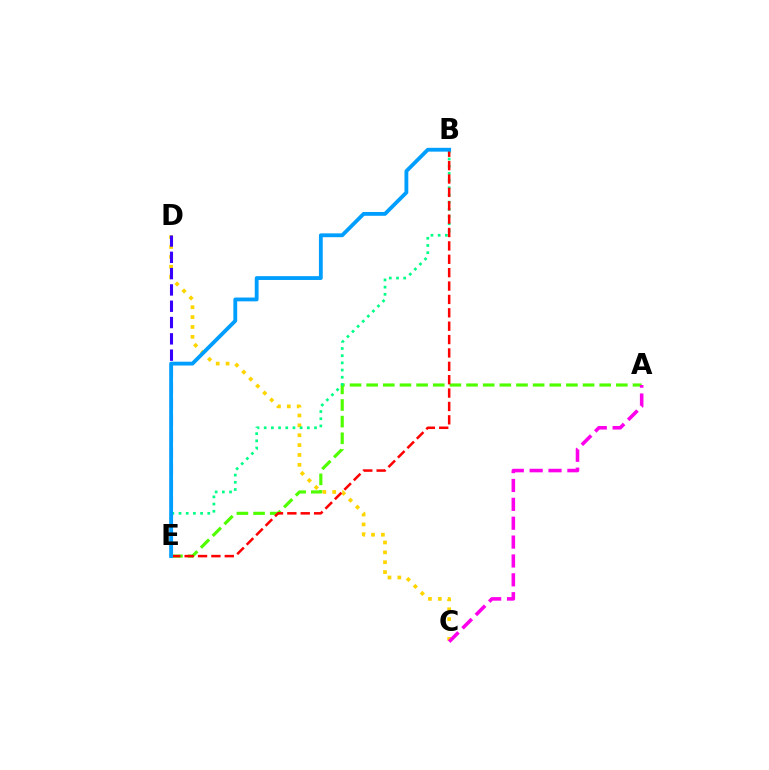{('A', 'E'): [{'color': '#4fff00', 'line_style': 'dashed', 'thickness': 2.26}], ('C', 'D'): [{'color': '#ffd500', 'line_style': 'dotted', 'thickness': 2.68}], ('B', 'E'): [{'color': '#00ff86', 'line_style': 'dotted', 'thickness': 1.95}, {'color': '#ff0000', 'line_style': 'dashed', 'thickness': 1.82}, {'color': '#009eff', 'line_style': 'solid', 'thickness': 2.75}], ('D', 'E'): [{'color': '#3700ff', 'line_style': 'dashed', 'thickness': 2.21}], ('A', 'C'): [{'color': '#ff00ed', 'line_style': 'dashed', 'thickness': 2.56}]}